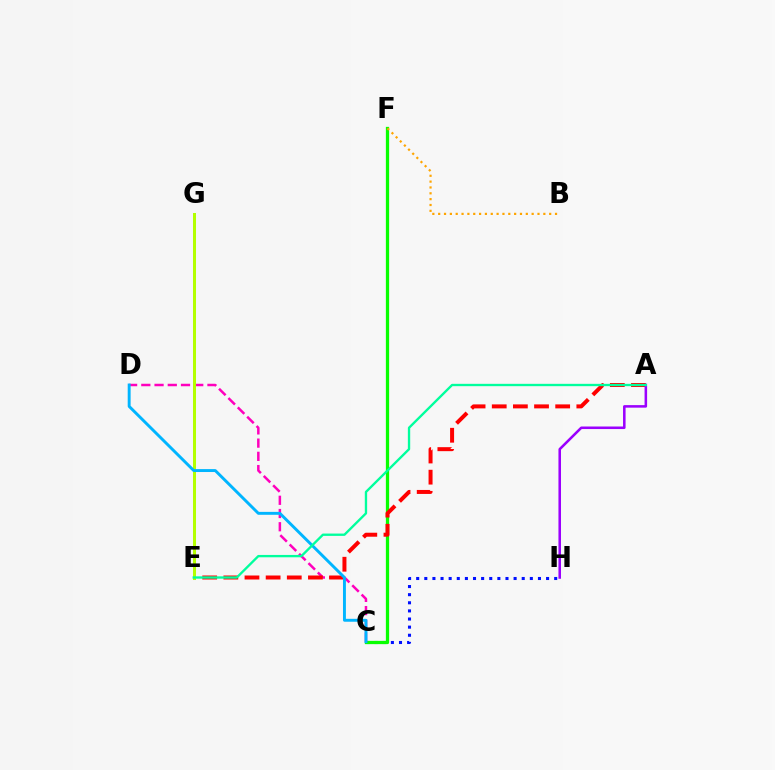{('C', 'H'): [{'color': '#0010ff', 'line_style': 'dotted', 'thickness': 2.21}], ('C', 'F'): [{'color': '#08ff00', 'line_style': 'solid', 'thickness': 2.35}], ('C', 'D'): [{'color': '#ff00bd', 'line_style': 'dashed', 'thickness': 1.8}, {'color': '#00b5ff', 'line_style': 'solid', 'thickness': 2.1}], ('A', 'E'): [{'color': '#ff0000', 'line_style': 'dashed', 'thickness': 2.87}, {'color': '#00ff9d', 'line_style': 'solid', 'thickness': 1.69}], ('A', 'H'): [{'color': '#9b00ff', 'line_style': 'solid', 'thickness': 1.83}], ('E', 'G'): [{'color': '#b3ff00', 'line_style': 'solid', 'thickness': 2.18}], ('B', 'F'): [{'color': '#ffa500', 'line_style': 'dotted', 'thickness': 1.59}]}